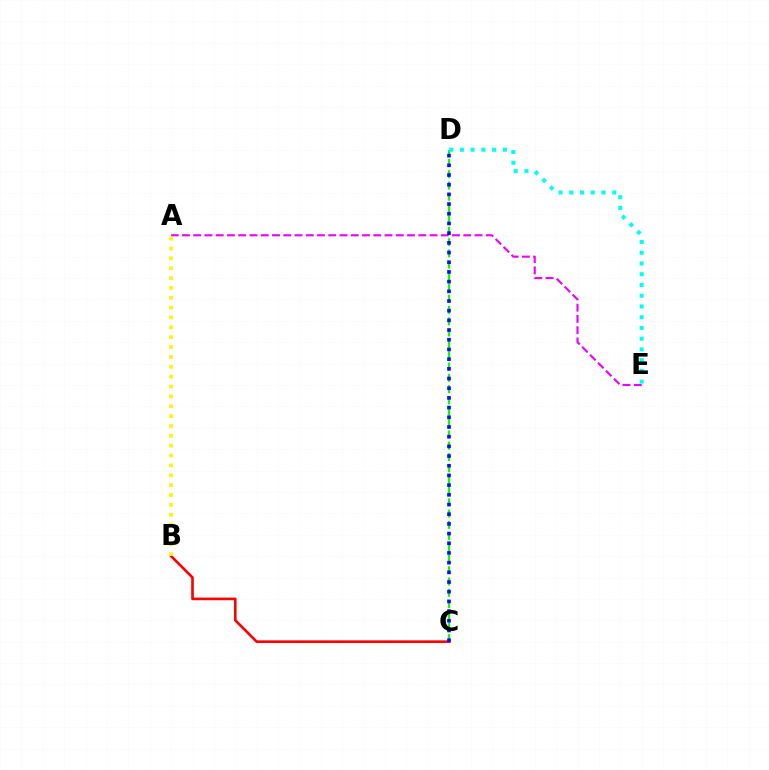{('B', 'C'): [{'color': '#ff0000', 'line_style': 'solid', 'thickness': 1.9}], ('C', 'D'): [{'color': '#08ff00', 'line_style': 'dashed', 'thickness': 1.54}, {'color': '#0010ff', 'line_style': 'dotted', 'thickness': 2.63}], ('A', 'E'): [{'color': '#ee00ff', 'line_style': 'dashed', 'thickness': 1.53}], ('D', 'E'): [{'color': '#00fff6', 'line_style': 'dotted', 'thickness': 2.92}], ('A', 'B'): [{'color': '#fcf500', 'line_style': 'dotted', 'thickness': 2.68}]}